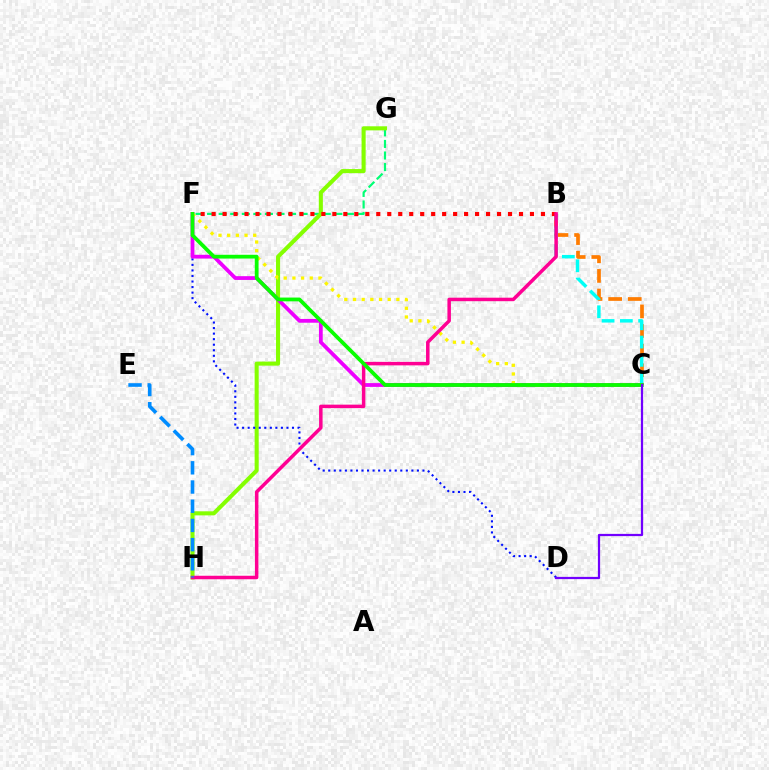{('F', 'G'): [{'color': '#00ff74', 'line_style': 'dashed', 'thickness': 1.57}], ('B', 'C'): [{'color': '#ff7c00', 'line_style': 'dashed', 'thickness': 2.66}, {'color': '#00fff6', 'line_style': 'dashed', 'thickness': 2.48}], ('G', 'H'): [{'color': '#84ff00', 'line_style': 'solid', 'thickness': 2.93}], ('D', 'F'): [{'color': '#0010ff', 'line_style': 'dotted', 'thickness': 1.51}], ('B', 'F'): [{'color': '#ff0000', 'line_style': 'dotted', 'thickness': 2.98}], ('C', 'F'): [{'color': '#ee00ff', 'line_style': 'solid', 'thickness': 2.72}, {'color': '#fcf500', 'line_style': 'dotted', 'thickness': 2.36}, {'color': '#08ff00', 'line_style': 'solid', 'thickness': 2.72}], ('B', 'H'): [{'color': '#ff0094', 'line_style': 'solid', 'thickness': 2.51}], ('C', 'D'): [{'color': '#7200ff', 'line_style': 'solid', 'thickness': 1.61}], ('E', 'H'): [{'color': '#008cff', 'line_style': 'dashed', 'thickness': 2.61}]}